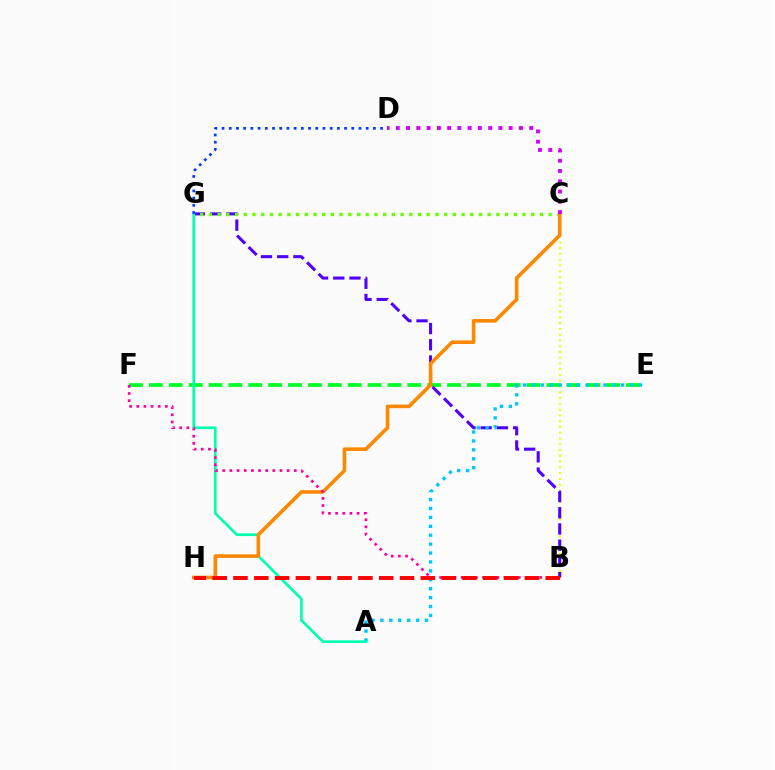{('B', 'C'): [{'color': '#eeff00', 'line_style': 'dotted', 'thickness': 1.57}], ('E', 'F'): [{'color': '#00ff27', 'line_style': 'dashed', 'thickness': 2.7}], ('B', 'G'): [{'color': '#4f00ff', 'line_style': 'dashed', 'thickness': 2.2}], ('A', 'E'): [{'color': '#00c7ff', 'line_style': 'dotted', 'thickness': 2.42}], ('A', 'G'): [{'color': '#00ffaf', 'line_style': 'solid', 'thickness': 1.93}], ('D', 'G'): [{'color': '#003fff', 'line_style': 'dotted', 'thickness': 1.96}], ('C', 'G'): [{'color': '#66ff00', 'line_style': 'dotted', 'thickness': 2.37}], ('C', 'H'): [{'color': '#ff8800', 'line_style': 'solid', 'thickness': 2.59}], ('B', 'F'): [{'color': '#ff00a0', 'line_style': 'dotted', 'thickness': 1.94}], ('B', 'H'): [{'color': '#ff0000', 'line_style': 'dashed', 'thickness': 2.83}], ('C', 'D'): [{'color': '#d600ff', 'line_style': 'dotted', 'thickness': 2.79}]}